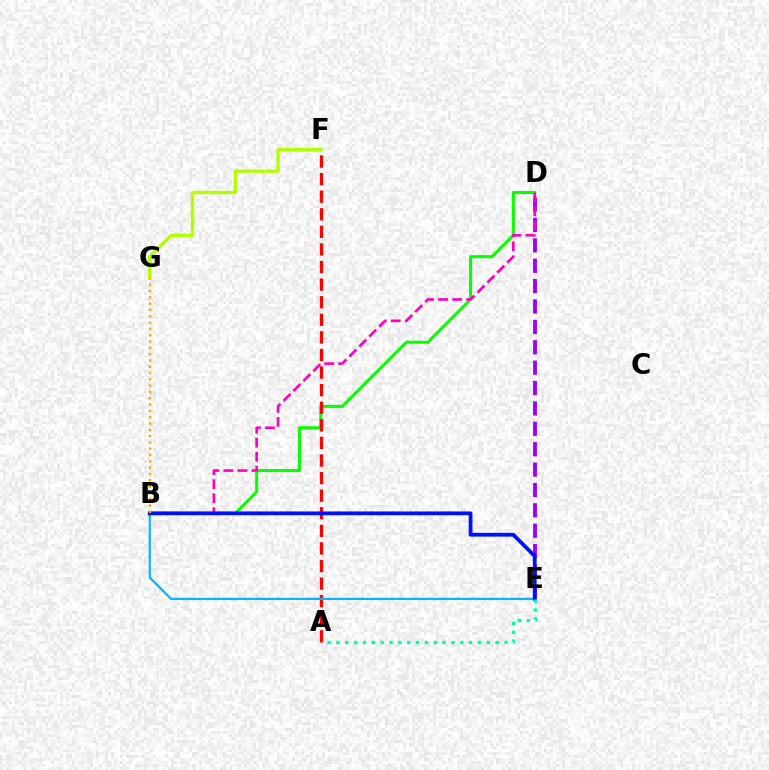{('F', 'G'): [{'color': '#b3ff00', 'line_style': 'solid', 'thickness': 2.43}], ('B', 'D'): [{'color': '#08ff00', 'line_style': 'solid', 'thickness': 2.19}, {'color': '#ff00bd', 'line_style': 'dashed', 'thickness': 1.91}], ('D', 'E'): [{'color': '#9b00ff', 'line_style': 'dashed', 'thickness': 2.77}], ('A', 'F'): [{'color': '#ff0000', 'line_style': 'dashed', 'thickness': 2.39}], ('B', 'E'): [{'color': '#00b5ff', 'line_style': 'solid', 'thickness': 1.56}, {'color': '#0010ff', 'line_style': 'solid', 'thickness': 2.72}], ('A', 'E'): [{'color': '#00ff9d', 'line_style': 'dotted', 'thickness': 2.4}], ('B', 'G'): [{'color': '#ffa500', 'line_style': 'dotted', 'thickness': 1.71}]}